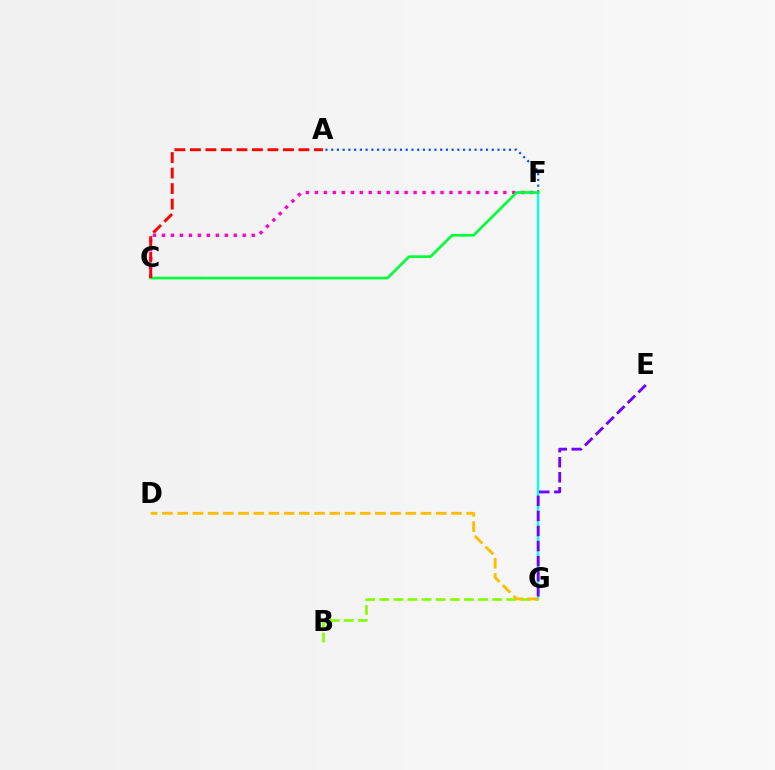{('F', 'G'): [{'color': '#00fff6', 'line_style': 'solid', 'thickness': 1.7}], ('B', 'G'): [{'color': '#84ff00', 'line_style': 'dashed', 'thickness': 1.92}], ('C', 'F'): [{'color': '#ff00cf', 'line_style': 'dotted', 'thickness': 2.44}, {'color': '#00ff39', 'line_style': 'solid', 'thickness': 1.92}], ('A', 'F'): [{'color': '#004bff', 'line_style': 'dotted', 'thickness': 1.56}], ('D', 'G'): [{'color': '#ffbd00', 'line_style': 'dashed', 'thickness': 2.07}], ('A', 'C'): [{'color': '#ff0000', 'line_style': 'dashed', 'thickness': 2.11}], ('E', 'G'): [{'color': '#7200ff', 'line_style': 'dashed', 'thickness': 2.04}]}